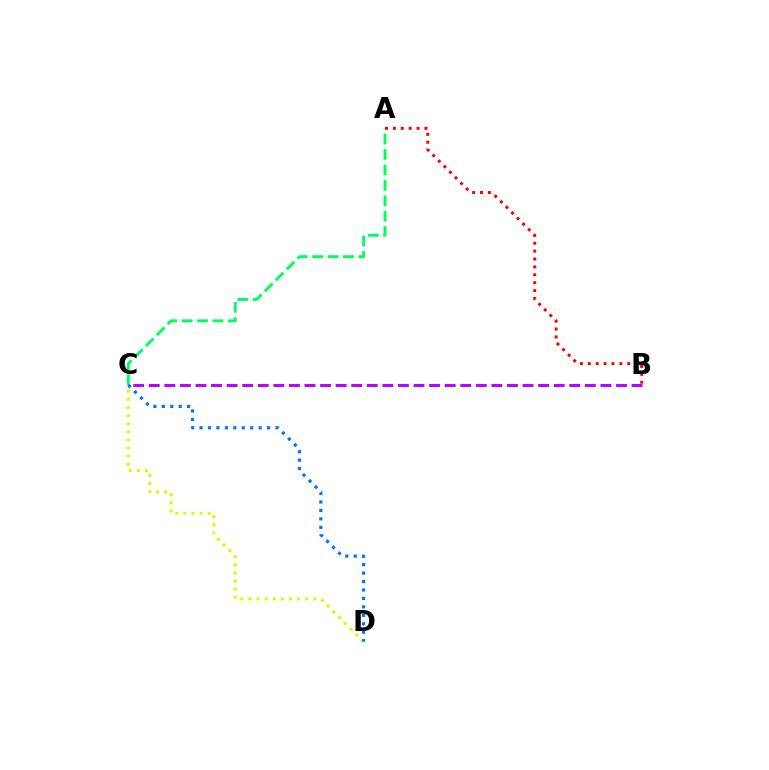{('C', 'D'): [{'color': '#d1ff00', 'line_style': 'dotted', 'thickness': 2.21}, {'color': '#0074ff', 'line_style': 'dotted', 'thickness': 2.29}], ('A', 'C'): [{'color': '#00ff5c', 'line_style': 'dashed', 'thickness': 2.09}], ('B', 'C'): [{'color': '#b900ff', 'line_style': 'dashed', 'thickness': 2.12}], ('A', 'B'): [{'color': '#ff0000', 'line_style': 'dotted', 'thickness': 2.14}]}